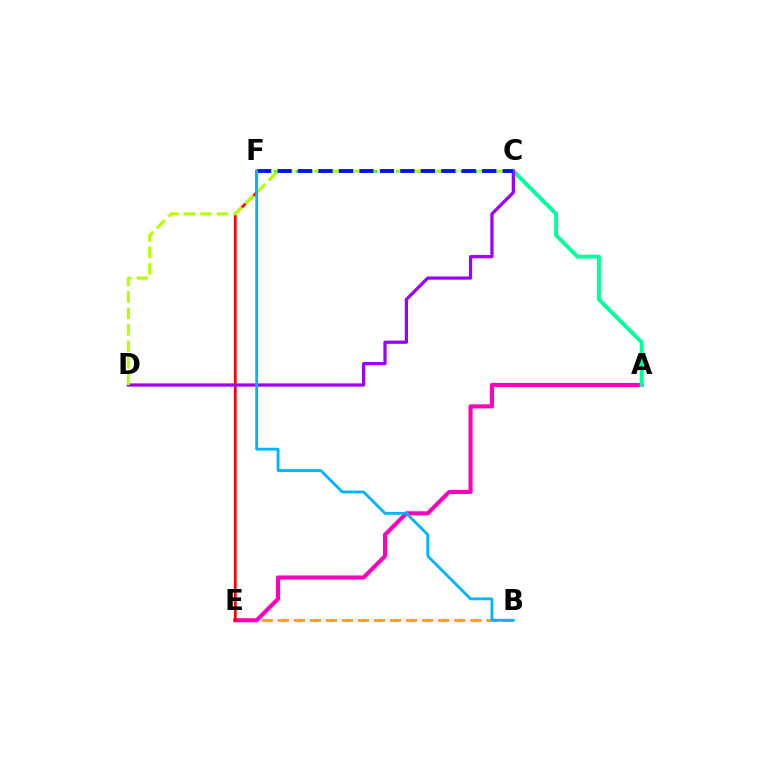{('B', 'E'): [{'color': '#ffa500', 'line_style': 'dashed', 'thickness': 2.18}], ('C', 'F'): [{'color': '#08ff00', 'line_style': 'dotted', 'thickness': 1.95}, {'color': '#0010ff', 'line_style': 'dashed', 'thickness': 2.78}], ('A', 'E'): [{'color': '#ff00bd', 'line_style': 'solid', 'thickness': 2.96}], ('A', 'C'): [{'color': '#00ff9d', 'line_style': 'solid', 'thickness': 2.85}], ('E', 'F'): [{'color': '#ff0000', 'line_style': 'solid', 'thickness': 1.97}], ('C', 'D'): [{'color': '#9b00ff', 'line_style': 'solid', 'thickness': 2.32}, {'color': '#b3ff00', 'line_style': 'dashed', 'thickness': 2.24}], ('B', 'F'): [{'color': '#00b5ff', 'line_style': 'solid', 'thickness': 2.04}]}